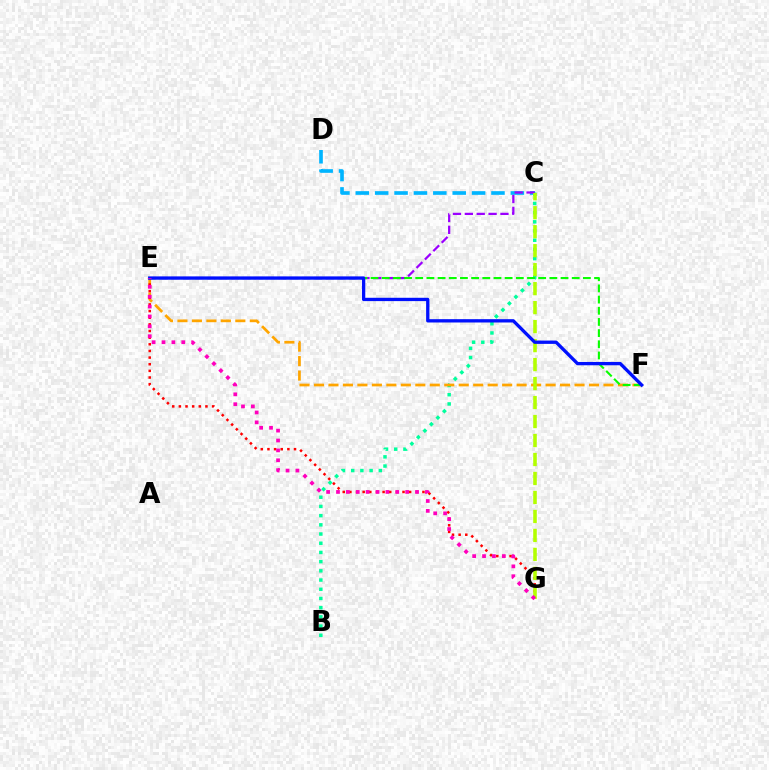{('C', 'D'): [{'color': '#00b5ff', 'line_style': 'dashed', 'thickness': 2.63}], ('B', 'C'): [{'color': '#00ff9d', 'line_style': 'dotted', 'thickness': 2.5}], ('C', 'E'): [{'color': '#9b00ff', 'line_style': 'dashed', 'thickness': 1.61}], ('E', 'F'): [{'color': '#ffa500', 'line_style': 'dashed', 'thickness': 1.97}, {'color': '#08ff00', 'line_style': 'dashed', 'thickness': 1.52}, {'color': '#0010ff', 'line_style': 'solid', 'thickness': 2.39}], ('E', 'G'): [{'color': '#ff0000', 'line_style': 'dotted', 'thickness': 1.8}, {'color': '#ff00bd', 'line_style': 'dotted', 'thickness': 2.69}], ('C', 'G'): [{'color': '#b3ff00', 'line_style': 'dashed', 'thickness': 2.58}]}